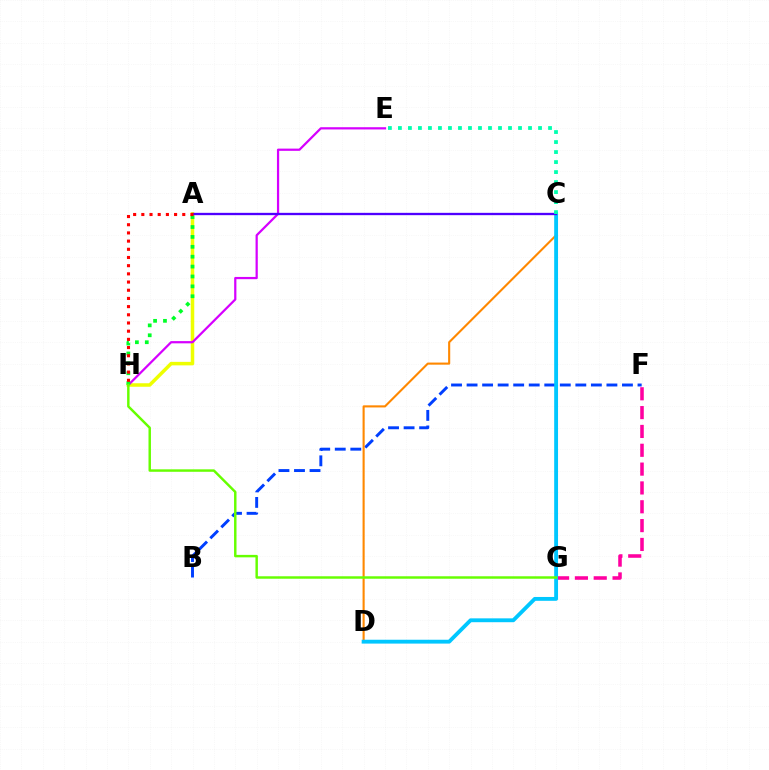{('A', 'H'): [{'color': '#eeff00', 'line_style': 'solid', 'thickness': 2.53}, {'color': '#00ff27', 'line_style': 'dotted', 'thickness': 2.69}, {'color': '#ff0000', 'line_style': 'dotted', 'thickness': 2.22}], ('B', 'F'): [{'color': '#003fff', 'line_style': 'dashed', 'thickness': 2.11}], ('E', 'H'): [{'color': '#d600ff', 'line_style': 'solid', 'thickness': 1.61}], ('F', 'G'): [{'color': '#ff00a0', 'line_style': 'dashed', 'thickness': 2.56}], ('C', 'D'): [{'color': '#ff8800', 'line_style': 'solid', 'thickness': 1.51}, {'color': '#00c7ff', 'line_style': 'solid', 'thickness': 2.77}], ('G', 'H'): [{'color': '#66ff00', 'line_style': 'solid', 'thickness': 1.77}], ('A', 'C'): [{'color': '#4f00ff', 'line_style': 'solid', 'thickness': 1.68}], ('C', 'E'): [{'color': '#00ffaf', 'line_style': 'dotted', 'thickness': 2.72}]}